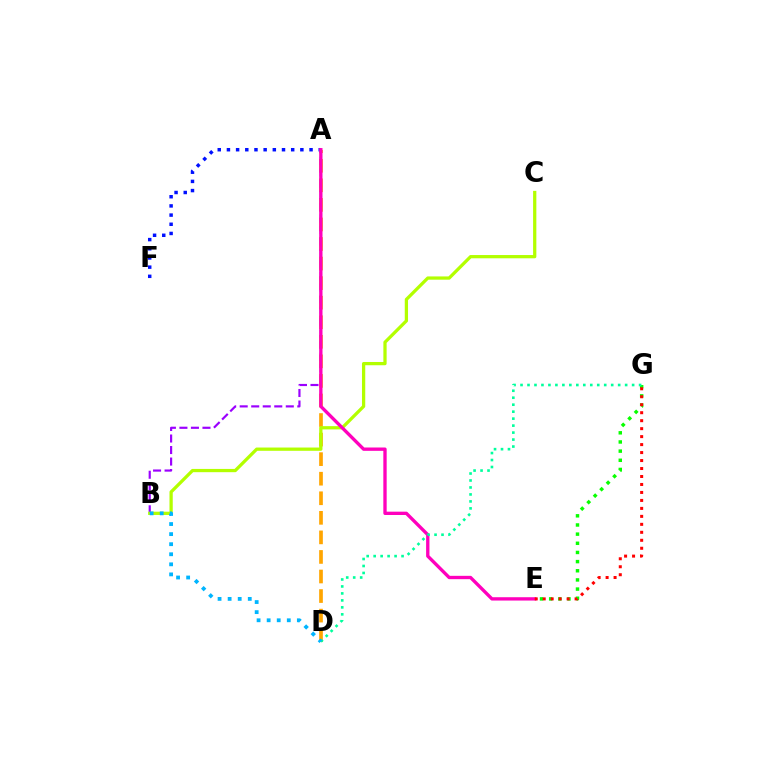{('A', 'D'): [{'color': '#ffa500', 'line_style': 'dashed', 'thickness': 2.66}], ('A', 'F'): [{'color': '#0010ff', 'line_style': 'dotted', 'thickness': 2.49}], ('A', 'B'): [{'color': '#9b00ff', 'line_style': 'dashed', 'thickness': 1.57}], ('E', 'G'): [{'color': '#08ff00', 'line_style': 'dotted', 'thickness': 2.49}, {'color': '#ff0000', 'line_style': 'dotted', 'thickness': 2.17}], ('B', 'C'): [{'color': '#b3ff00', 'line_style': 'solid', 'thickness': 2.35}], ('A', 'E'): [{'color': '#ff00bd', 'line_style': 'solid', 'thickness': 2.4}], ('D', 'G'): [{'color': '#00ff9d', 'line_style': 'dotted', 'thickness': 1.89}], ('B', 'D'): [{'color': '#00b5ff', 'line_style': 'dotted', 'thickness': 2.74}]}